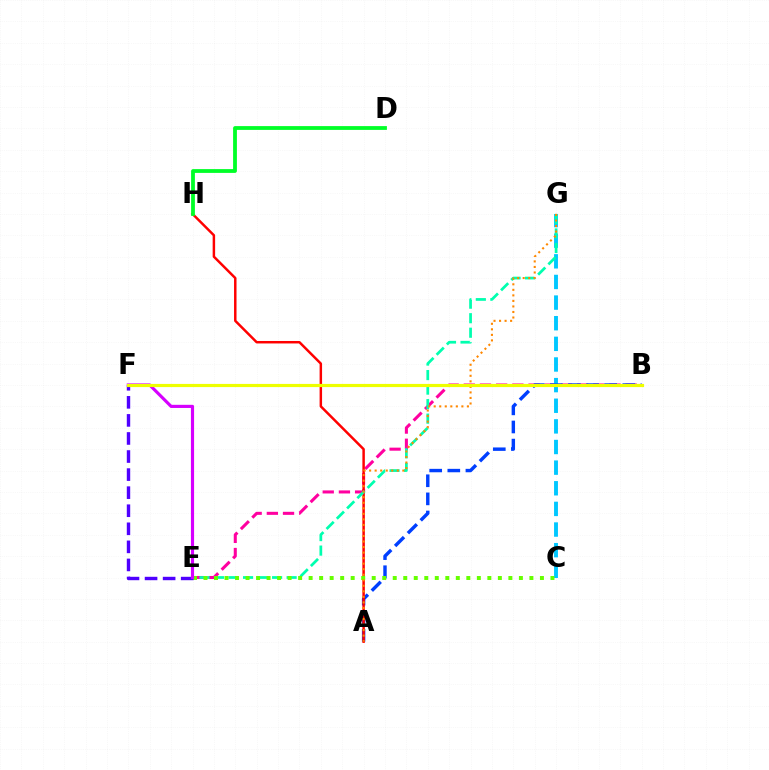{('B', 'E'): [{'color': '#ff00a0', 'line_style': 'dashed', 'thickness': 2.2}], ('C', 'G'): [{'color': '#00c7ff', 'line_style': 'dashed', 'thickness': 2.8}], ('A', 'B'): [{'color': '#003fff', 'line_style': 'dashed', 'thickness': 2.46}], ('A', 'H'): [{'color': '#ff0000', 'line_style': 'solid', 'thickness': 1.78}], ('D', 'H'): [{'color': '#00ff27', 'line_style': 'solid', 'thickness': 2.74}], ('E', 'G'): [{'color': '#00ffaf', 'line_style': 'dashed', 'thickness': 1.97}], ('C', 'E'): [{'color': '#66ff00', 'line_style': 'dotted', 'thickness': 2.86}], ('E', 'F'): [{'color': '#4f00ff', 'line_style': 'dashed', 'thickness': 2.45}, {'color': '#d600ff', 'line_style': 'solid', 'thickness': 2.27}], ('A', 'G'): [{'color': '#ff8800', 'line_style': 'dotted', 'thickness': 1.5}], ('B', 'F'): [{'color': '#eeff00', 'line_style': 'solid', 'thickness': 2.29}]}